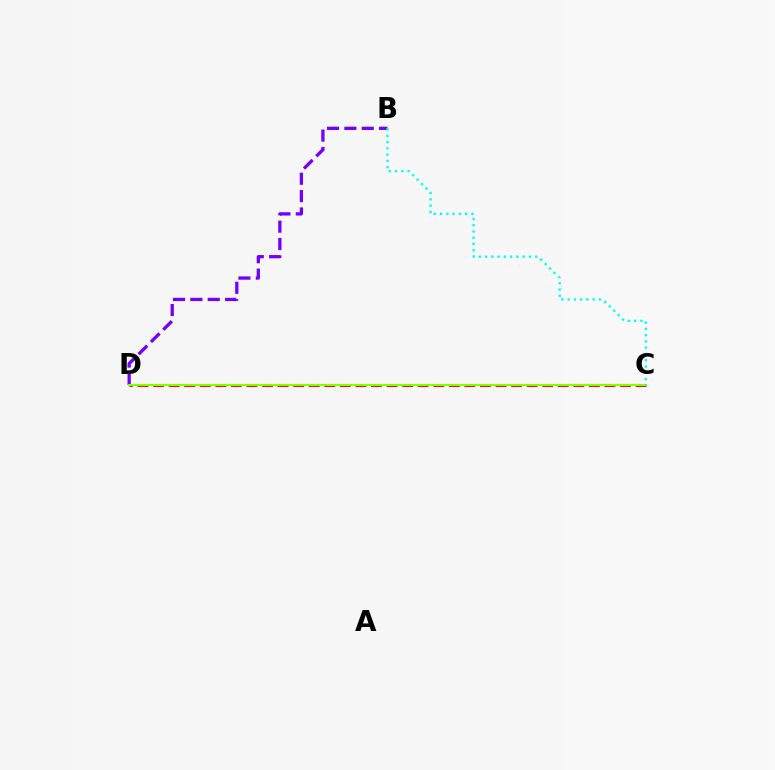{('B', 'D'): [{'color': '#7200ff', 'line_style': 'dashed', 'thickness': 2.36}], ('C', 'D'): [{'color': '#ff0000', 'line_style': 'dashed', 'thickness': 2.11}, {'color': '#84ff00', 'line_style': 'solid', 'thickness': 1.51}], ('B', 'C'): [{'color': '#00fff6', 'line_style': 'dotted', 'thickness': 1.7}]}